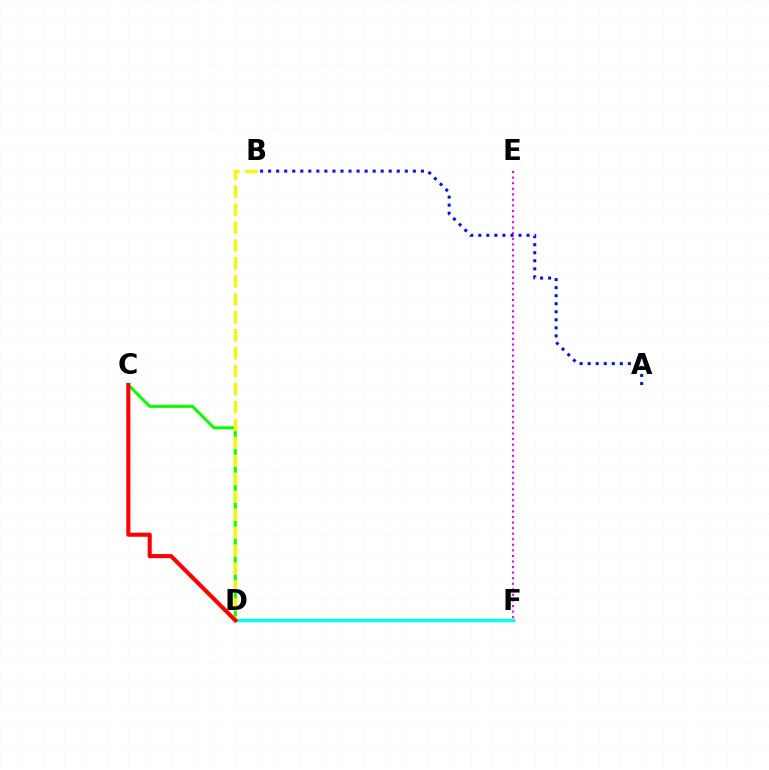{('E', 'F'): [{'color': '#ee00ff', 'line_style': 'dotted', 'thickness': 1.51}], ('A', 'B'): [{'color': '#0010ff', 'line_style': 'dotted', 'thickness': 2.18}], ('C', 'D'): [{'color': '#08ff00', 'line_style': 'solid', 'thickness': 2.16}, {'color': '#ff0000', 'line_style': 'solid', 'thickness': 2.94}], ('D', 'F'): [{'color': '#00fff6', 'line_style': 'solid', 'thickness': 2.48}], ('B', 'D'): [{'color': '#fcf500', 'line_style': 'dashed', 'thickness': 2.44}]}